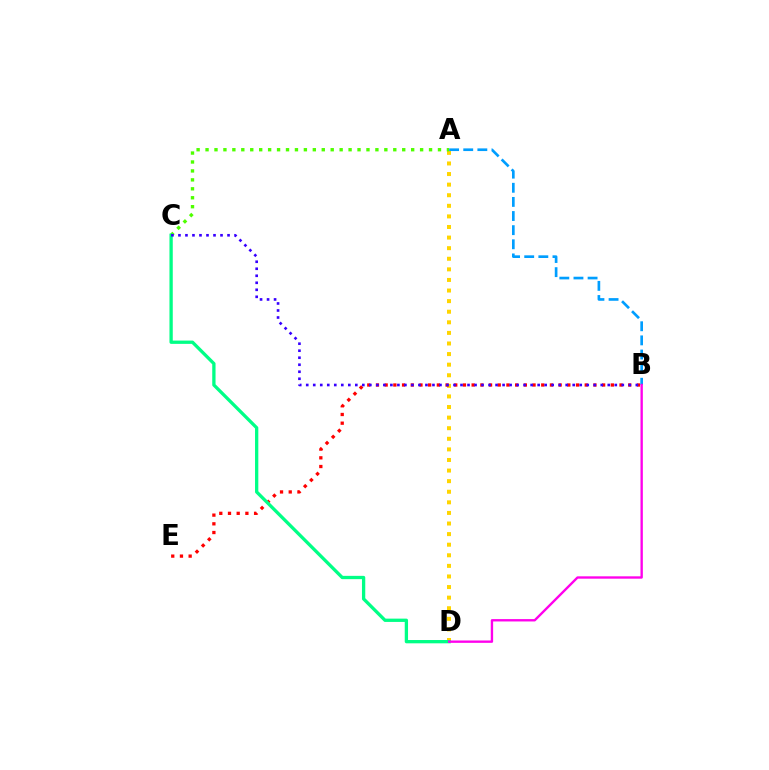{('A', 'D'): [{'color': '#ffd500', 'line_style': 'dotted', 'thickness': 2.88}], ('B', 'E'): [{'color': '#ff0000', 'line_style': 'dotted', 'thickness': 2.36}], ('A', 'C'): [{'color': '#4fff00', 'line_style': 'dotted', 'thickness': 2.43}], ('A', 'B'): [{'color': '#009eff', 'line_style': 'dashed', 'thickness': 1.92}], ('C', 'D'): [{'color': '#00ff86', 'line_style': 'solid', 'thickness': 2.37}], ('B', 'C'): [{'color': '#3700ff', 'line_style': 'dotted', 'thickness': 1.91}], ('B', 'D'): [{'color': '#ff00ed', 'line_style': 'solid', 'thickness': 1.7}]}